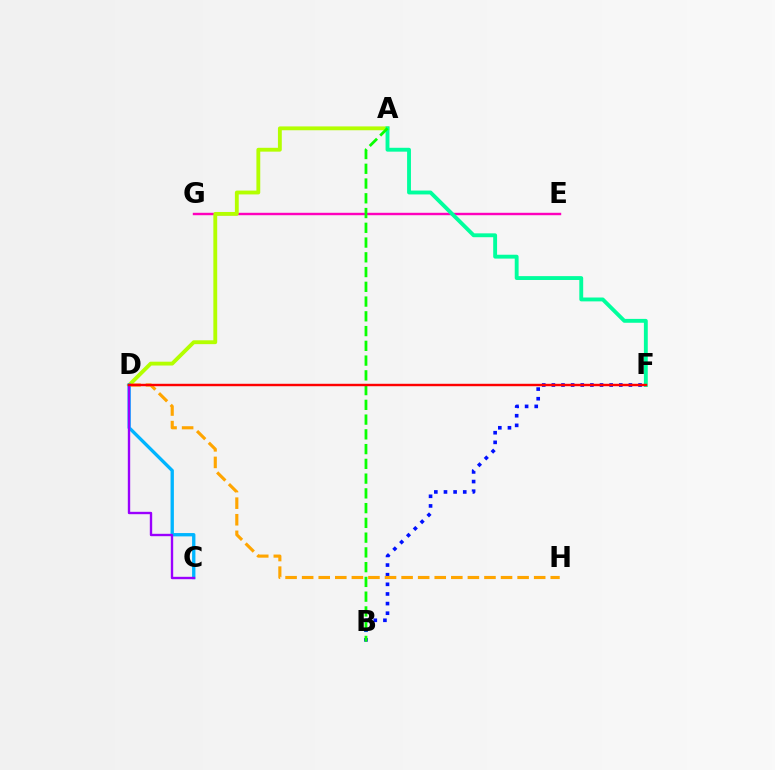{('E', 'G'): [{'color': '#ff00bd', 'line_style': 'solid', 'thickness': 1.74}], ('A', 'D'): [{'color': '#b3ff00', 'line_style': 'solid', 'thickness': 2.77}], ('B', 'F'): [{'color': '#0010ff', 'line_style': 'dotted', 'thickness': 2.62}], ('A', 'F'): [{'color': '#00ff9d', 'line_style': 'solid', 'thickness': 2.79}], ('D', 'H'): [{'color': '#ffa500', 'line_style': 'dashed', 'thickness': 2.25}], ('C', 'D'): [{'color': '#00b5ff', 'line_style': 'solid', 'thickness': 2.4}, {'color': '#9b00ff', 'line_style': 'solid', 'thickness': 1.71}], ('A', 'B'): [{'color': '#08ff00', 'line_style': 'dashed', 'thickness': 2.0}], ('D', 'F'): [{'color': '#ff0000', 'line_style': 'solid', 'thickness': 1.75}]}